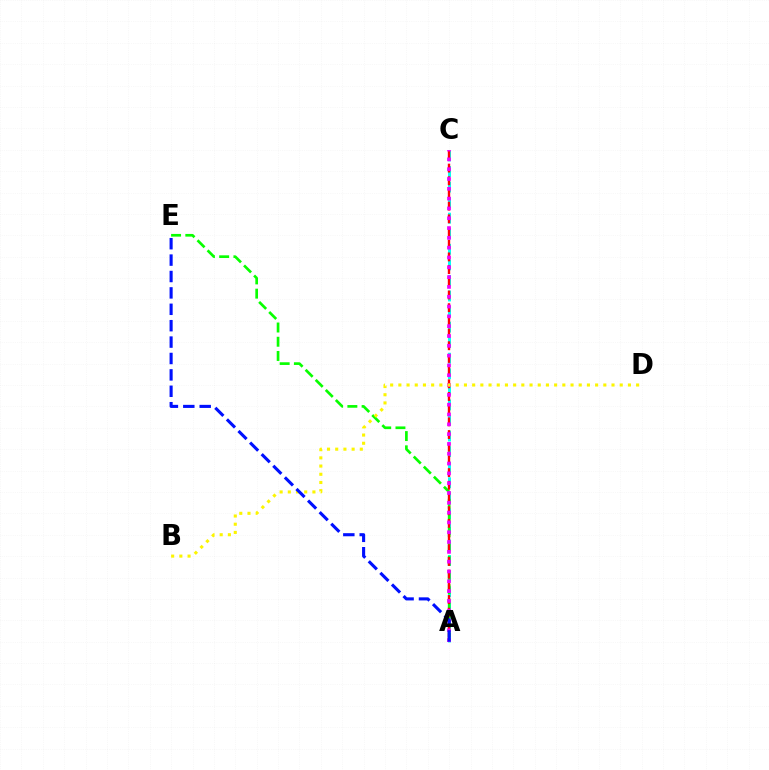{('A', 'C'): [{'color': '#00fff6', 'line_style': 'dashed', 'thickness': 2.11}, {'color': '#ff0000', 'line_style': 'dashed', 'thickness': 1.72}, {'color': '#ee00ff', 'line_style': 'dotted', 'thickness': 2.67}], ('A', 'E'): [{'color': '#08ff00', 'line_style': 'dashed', 'thickness': 1.93}, {'color': '#0010ff', 'line_style': 'dashed', 'thickness': 2.23}], ('B', 'D'): [{'color': '#fcf500', 'line_style': 'dotted', 'thickness': 2.23}]}